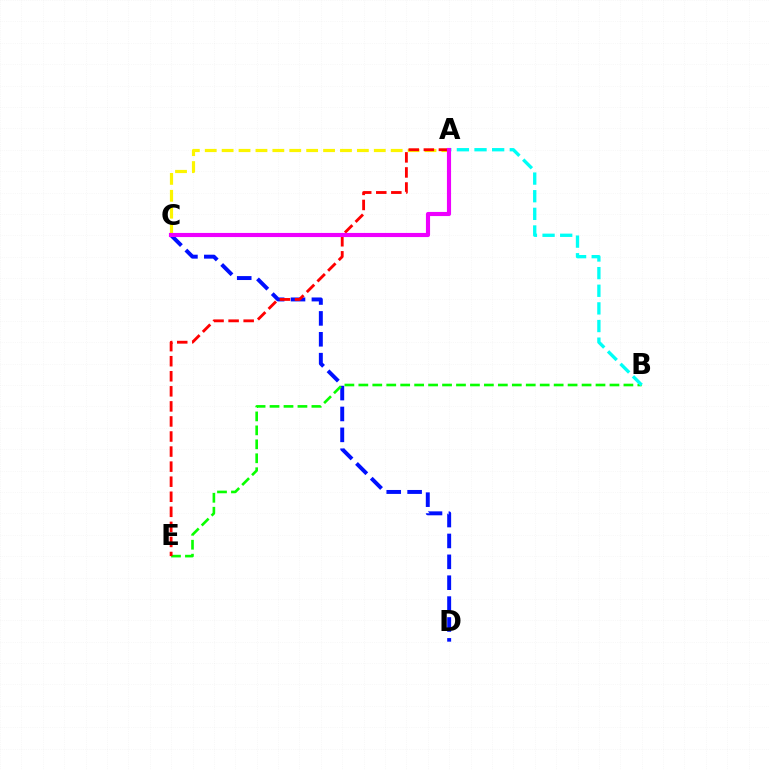{('C', 'D'): [{'color': '#0010ff', 'line_style': 'dashed', 'thickness': 2.84}], ('A', 'C'): [{'color': '#fcf500', 'line_style': 'dashed', 'thickness': 2.3}, {'color': '#ee00ff', 'line_style': 'solid', 'thickness': 2.97}], ('B', 'E'): [{'color': '#08ff00', 'line_style': 'dashed', 'thickness': 1.9}], ('A', 'B'): [{'color': '#00fff6', 'line_style': 'dashed', 'thickness': 2.4}], ('A', 'E'): [{'color': '#ff0000', 'line_style': 'dashed', 'thickness': 2.05}]}